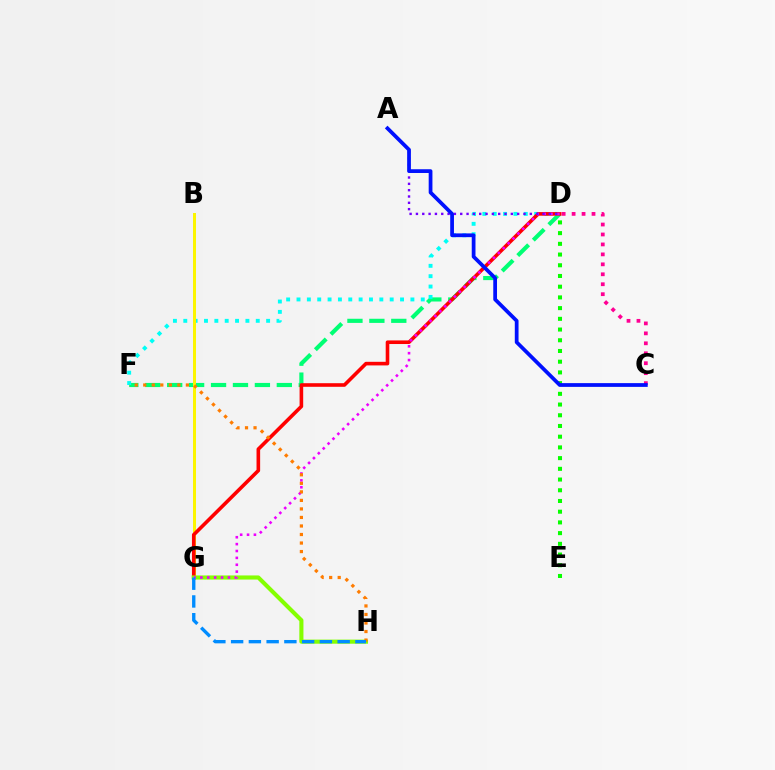{('D', 'F'): [{'color': '#00ff74', 'line_style': 'dashed', 'thickness': 2.98}, {'color': '#00fff6', 'line_style': 'dotted', 'thickness': 2.81}], ('D', 'E'): [{'color': '#08ff00', 'line_style': 'dotted', 'thickness': 2.91}], ('B', 'G'): [{'color': '#fcf500', 'line_style': 'solid', 'thickness': 2.17}], ('D', 'G'): [{'color': '#ff0000', 'line_style': 'solid', 'thickness': 2.6}, {'color': '#ee00ff', 'line_style': 'dotted', 'thickness': 1.87}], ('G', 'H'): [{'color': '#84ff00', 'line_style': 'solid', 'thickness': 2.96}, {'color': '#008cff', 'line_style': 'dashed', 'thickness': 2.41}], ('F', 'H'): [{'color': '#ff7c00', 'line_style': 'dotted', 'thickness': 2.32}], ('A', 'D'): [{'color': '#7200ff', 'line_style': 'dotted', 'thickness': 1.72}], ('C', 'D'): [{'color': '#ff0094', 'line_style': 'dotted', 'thickness': 2.7}], ('A', 'C'): [{'color': '#0010ff', 'line_style': 'solid', 'thickness': 2.7}]}